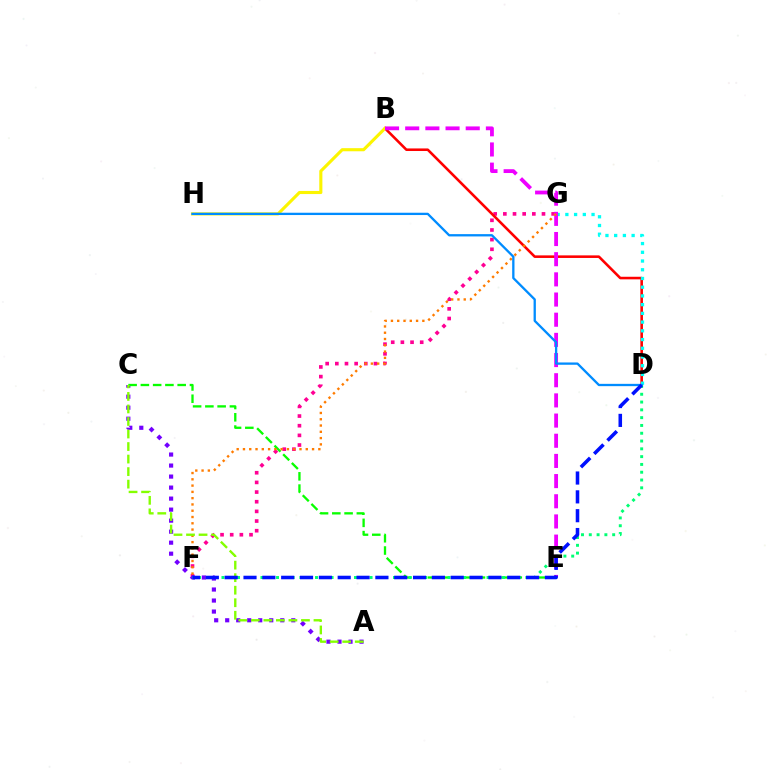{('F', 'G'): [{'color': '#ff0094', 'line_style': 'dotted', 'thickness': 2.62}, {'color': '#ff7c00', 'line_style': 'dotted', 'thickness': 1.71}], ('B', 'D'): [{'color': '#ff0000', 'line_style': 'solid', 'thickness': 1.86}], ('A', 'C'): [{'color': '#7200ff', 'line_style': 'dotted', 'thickness': 2.99}, {'color': '#84ff00', 'line_style': 'dashed', 'thickness': 1.7}], ('B', 'H'): [{'color': '#fcf500', 'line_style': 'solid', 'thickness': 2.24}], ('C', 'E'): [{'color': '#08ff00', 'line_style': 'dashed', 'thickness': 1.67}], ('D', 'G'): [{'color': '#00fff6', 'line_style': 'dotted', 'thickness': 2.37}], ('B', 'E'): [{'color': '#ee00ff', 'line_style': 'dashed', 'thickness': 2.74}], ('D', 'F'): [{'color': '#00ff74', 'line_style': 'dotted', 'thickness': 2.12}, {'color': '#0010ff', 'line_style': 'dashed', 'thickness': 2.56}], ('D', 'H'): [{'color': '#008cff', 'line_style': 'solid', 'thickness': 1.66}]}